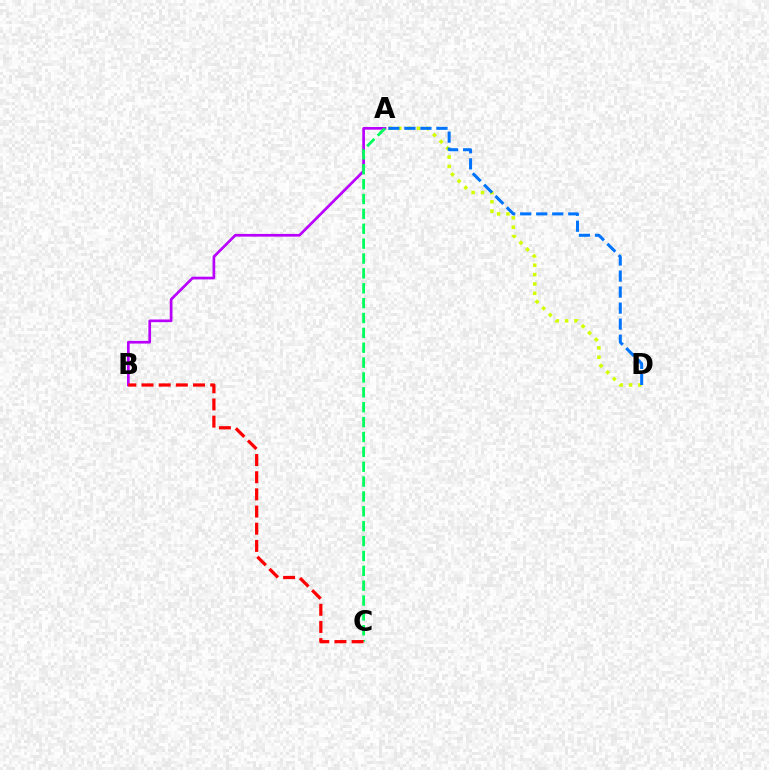{('A', 'D'): [{'color': '#d1ff00', 'line_style': 'dotted', 'thickness': 2.55}, {'color': '#0074ff', 'line_style': 'dashed', 'thickness': 2.18}], ('A', 'B'): [{'color': '#b900ff', 'line_style': 'solid', 'thickness': 1.94}], ('A', 'C'): [{'color': '#00ff5c', 'line_style': 'dashed', 'thickness': 2.02}], ('B', 'C'): [{'color': '#ff0000', 'line_style': 'dashed', 'thickness': 2.33}]}